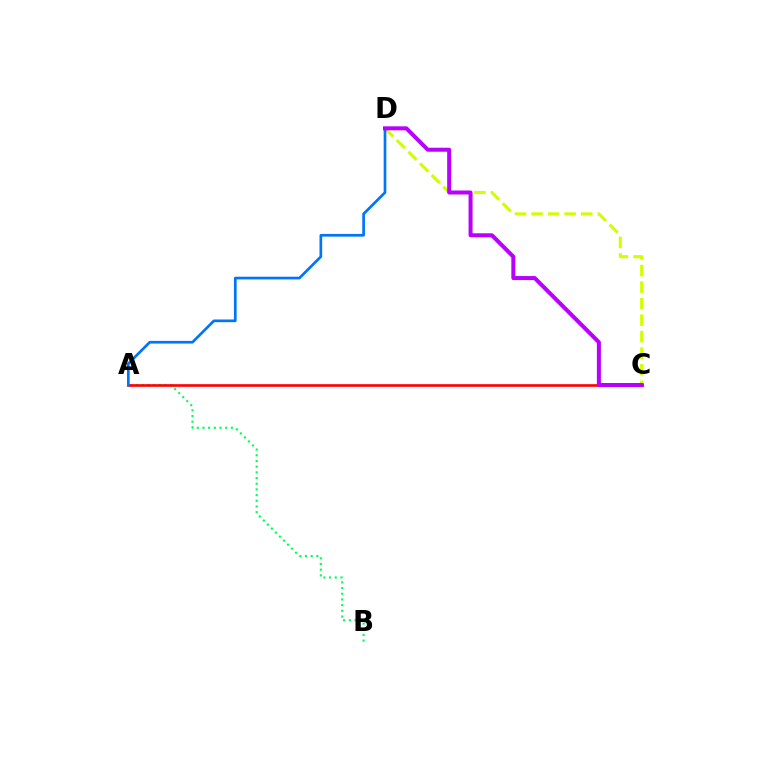{('A', 'B'): [{'color': '#00ff5c', 'line_style': 'dotted', 'thickness': 1.54}], ('C', 'D'): [{'color': '#d1ff00', 'line_style': 'dashed', 'thickness': 2.24}, {'color': '#b900ff', 'line_style': 'solid', 'thickness': 2.88}], ('A', 'C'): [{'color': '#ff0000', 'line_style': 'solid', 'thickness': 1.9}], ('A', 'D'): [{'color': '#0074ff', 'line_style': 'solid', 'thickness': 1.94}]}